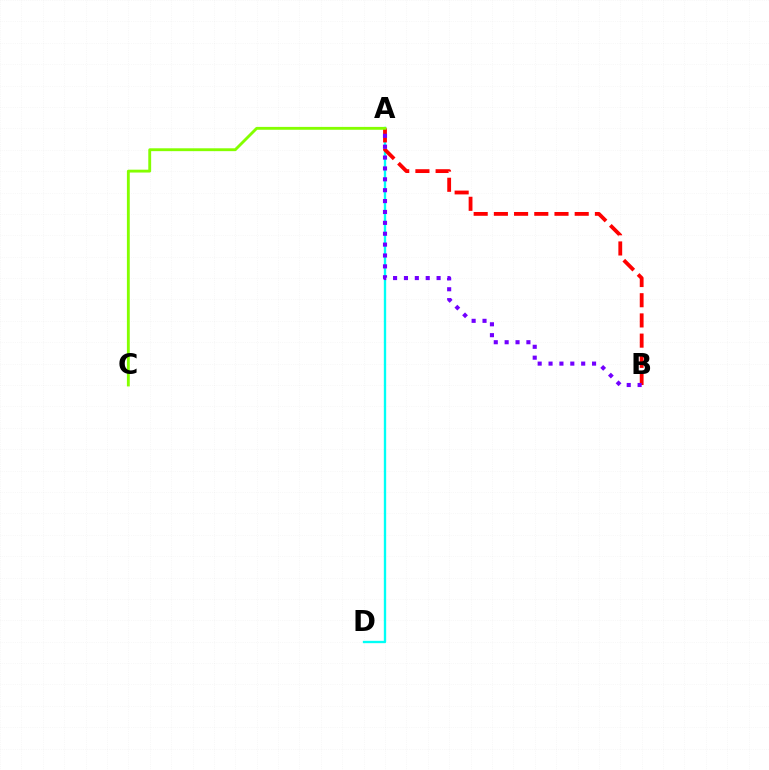{('A', 'D'): [{'color': '#00fff6', 'line_style': 'solid', 'thickness': 1.69}], ('A', 'B'): [{'color': '#ff0000', 'line_style': 'dashed', 'thickness': 2.74}, {'color': '#7200ff', 'line_style': 'dotted', 'thickness': 2.96}], ('A', 'C'): [{'color': '#84ff00', 'line_style': 'solid', 'thickness': 2.06}]}